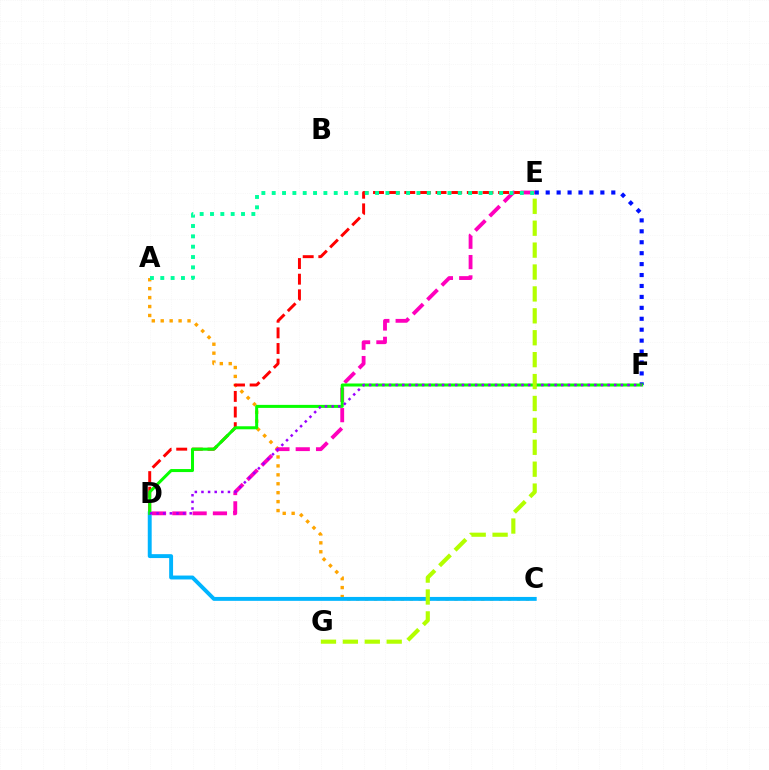{('A', 'C'): [{'color': '#ffa500', 'line_style': 'dotted', 'thickness': 2.43}], ('D', 'E'): [{'color': '#ff0000', 'line_style': 'dashed', 'thickness': 2.12}, {'color': '#ff00bd', 'line_style': 'dashed', 'thickness': 2.76}], ('C', 'D'): [{'color': '#00b5ff', 'line_style': 'solid', 'thickness': 2.82}], ('E', 'F'): [{'color': '#0010ff', 'line_style': 'dotted', 'thickness': 2.97}], ('D', 'F'): [{'color': '#08ff00', 'line_style': 'solid', 'thickness': 2.17}, {'color': '#9b00ff', 'line_style': 'dotted', 'thickness': 1.8}], ('A', 'E'): [{'color': '#00ff9d', 'line_style': 'dotted', 'thickness': 2.81}], ('E', 'G'): [{'color': '#b3ff00', 'line_style': 'dashed', 'thickness': 2.98}]}